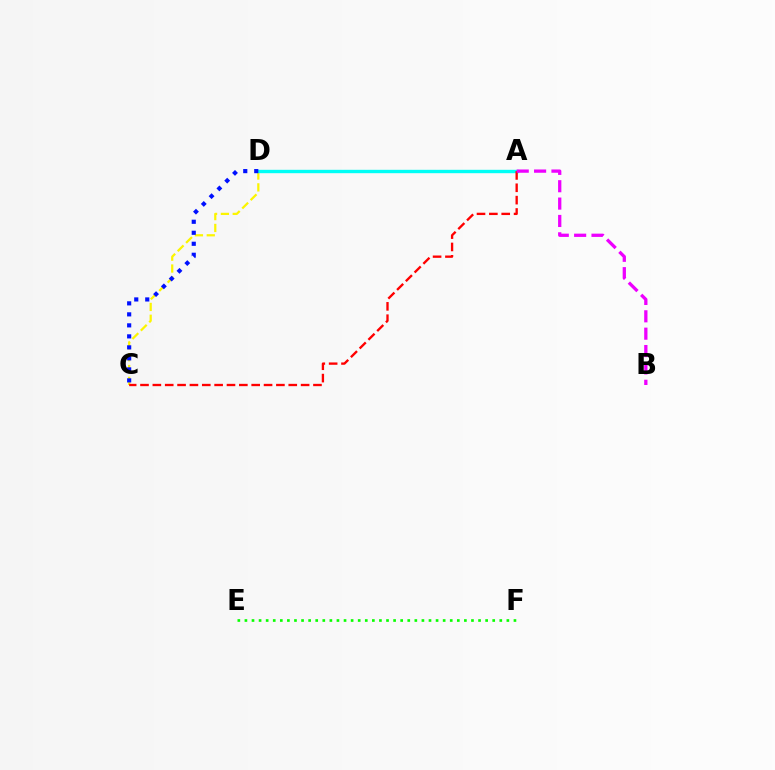{('A', 'C'): [{'color': '#fcf500', 'line_style': 'dashed', 'thickness': 1.61}, {'color': '#ff0000', 'line_style': 'dashed', 'thickness': 1.68}], ('A', 'D'): [{'color': '#00fff6', 'line_style': 'solid', 'thickness': 2.43}], ('C', 'D'): [{'color': '#0010ff', 'line_style': 'dotted', 'thickness': 2.99}], ('A', 'B'): [{'color': '#ee00ff', 'line_style': 'dashed', 'thickness': 2.36}], ('E', 'F'): [{'color': '#08ff00', 'line_style': 'dotted', 'thickness': 1.92}]}